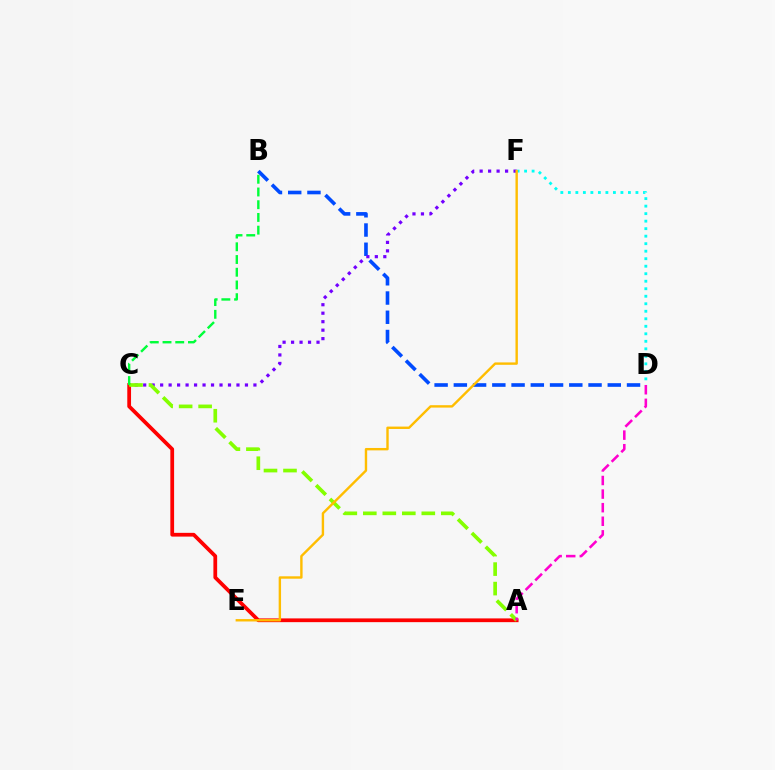{('D', 'F'): [{'color': '#00fff6', 'line_style': 'dotted', 'thickness': 2.04}], ('B', 'D'): [{'color': '#004bff', 'line_style': 'dashed', 'thickness': 2.61}], ('C', 'F'): [{'color': '#7200ff', 'line_style': 'dotted', 'thickness': 2.3}], ('A', 'C'): [{'color': '#ff0000', 'line_style': 'solid', 'thickness': 2.7}, {'color': '#84ff00', 'line_style': 'dashed', 'thickness': 2.65}], ('B', 'C'): [{'color': '#00ff39', 'line_style': 'dashed', 'thickness': 1.73}], ('E', 'F'): [{'color': '#ffbd00', 'line_style': 'solid', 'thickness': 1.73}], ('A', 'D'): [{'color': '#ff00cf', 'line_style': 'dashed', 'thickness': 1.85}]}